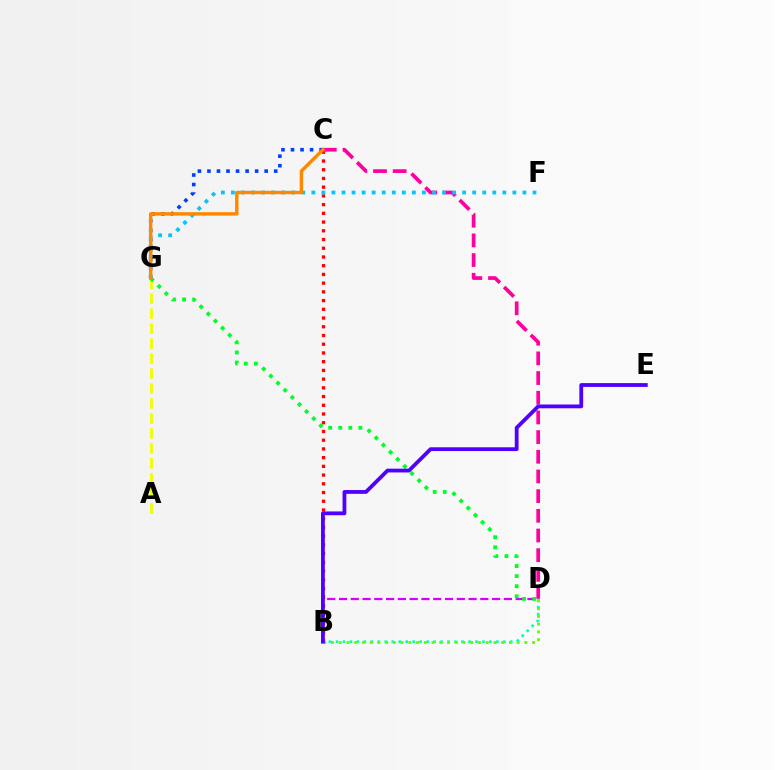{('B', 'C'): [{'color': '#ff0000', 'line_style': 'dotted', 'thickness': 2.37}], ('B', 'D'): [{'color': '#d600ff', 'line_style': 'dashed', 'thickness': 1.6}, {'color': '#00ffaf', 'line_style': 'dotted', 'thickness': 1.89}, {'color': '#66ff00', 'line_style': 'dotted', 'thickness': 2.1}], ('C', 'G'): [{'color': '#003fff', 'line_style': 'dotted', 'thickness': 2.59}, {'color': '#ff8800', 'line_style': 'solid', 'thickness': 2.47}], ('C', 'D'): [{'color': '#ff00a0', 'line_style': 'dashed', 'thickness': 2.67}], ('F', 'G'): [{'color': '#00c7ff', 'line_style': 'dotted', 'thickness': 2.73}], ('A', 'G'): [{'color': '#eeff00', 'line_style': 'dashed', 'thickness': 2.03}], ('D', 'G'): [{'color': '#00ff27', 'line_style': 'dotted', 'thickness': 2.74}], ('B', 'E'): [{'color': '#4f00ff', 'line_style': 'solid', 'thickness': 2.73}]}